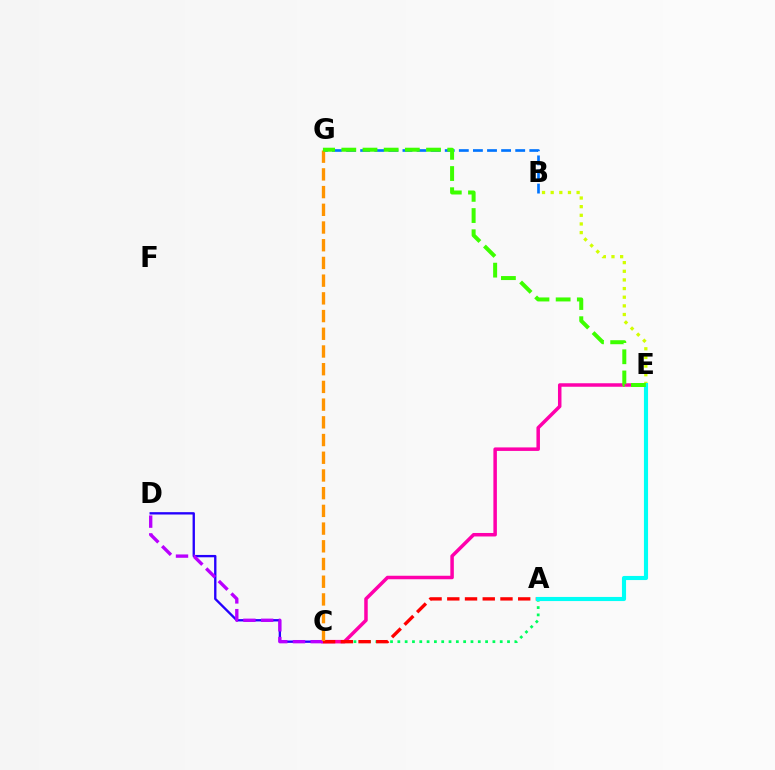{('A', 'C'): [{'color': '#00ff5c', 'line_style': 'dotted', 'thickness': 1.99}, {'color': '#ff0000', 'line_style': 'dashed', 'thickness': 2.41}], ('C', 'D'): [{'color': '#2500ff', 'line_style': 'solid', 'thickness': 1.69}, {'color': '#b900ff', 'line_style': 'dashed', 'thickness': 2.41}], ('C', 'E'): [{'color': '#ff00ac', 'line_style': 'solid', 'thickness': 2.52}], ('B', 'G'): [{'color': '#0074ff', 'line_style': 'dashed', 'thickness': 1.91}], ('B', 'E'): [{'color': '#d1ff00', 'line_style': 'dotted', 'thickness': 2.35}], ('C', 'G'): [{'color': '#ff9400', 'line_style': 'dashed', 'thickness': 2.41}], ('A', 'E'): [{'color': '#00fff6', 'line_style': 'solid', 'thickness': 2.97}], ('E', 'G'): [{'color': '#3dff00', 'line_style': 'dashed', 'thickness': 2.88}]}